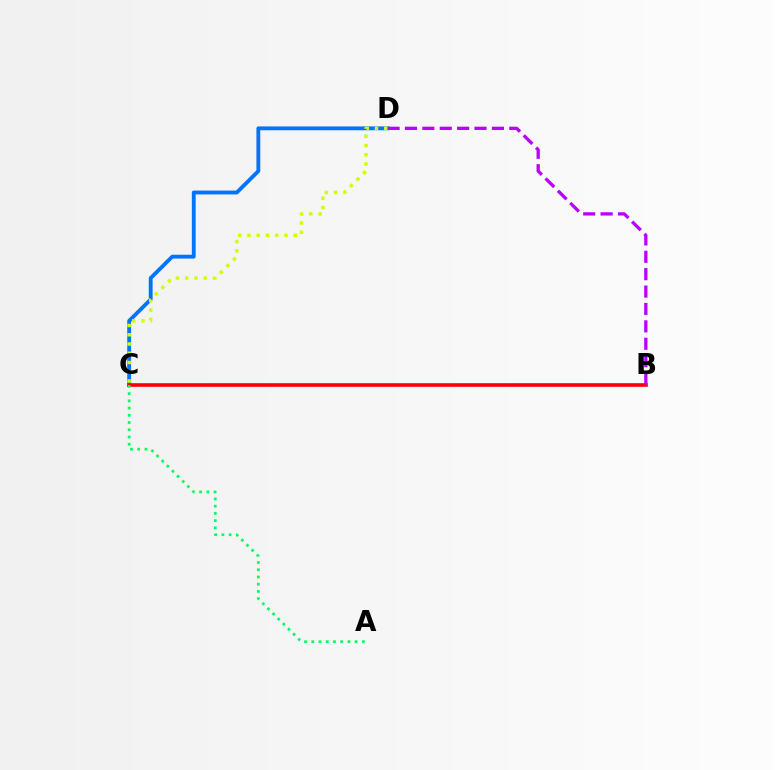{('C', 'D'): [{'color': '#0074ff', 'line_style': 'solid', 'thickness': 2.76}, {'color': '#d1ff00', 'line_style': 'dotted', 'thickness': 2.51}], ('B', 'C'): [{'color': '#ff0000', 'line_style': 'solid', 'thickness': 2.61}], ('A', 'C'): [{'color': '#00ff5c', 'line_style': 'dotted', 'thickness': 1.96}], ('B', 'D'): [{'color': '#b900ff', 'line_style': 'dashed', 'thickness': 2.36}]}